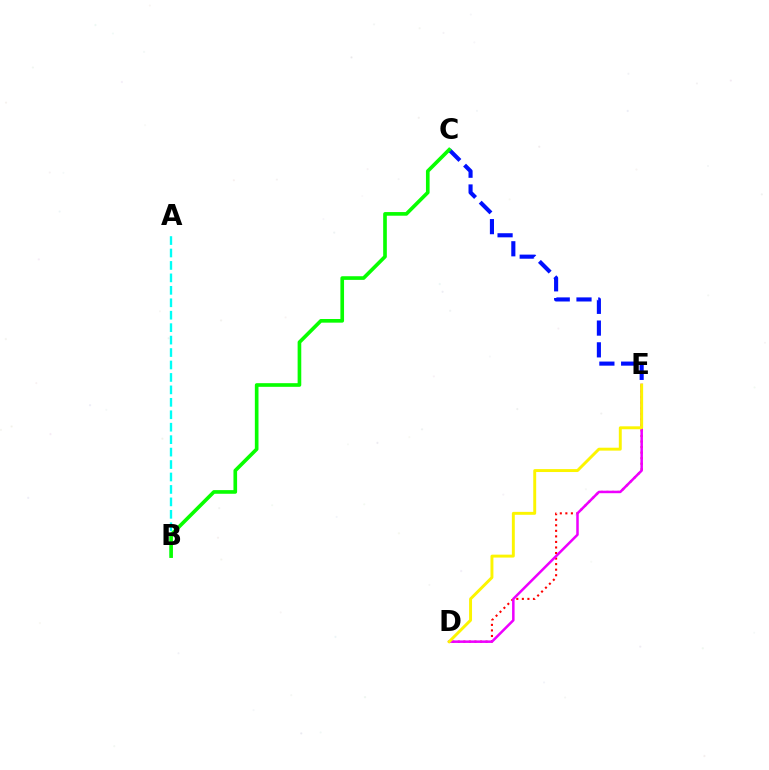{('D', 'E'): [{'color': '#ff0000', 'line_style': 'dotted', 'thickness': 1.51}, {'color': '#ee00ff', 'line_style': 'solid', 'thickness': 1.81}, {'color': '#fcf500', 'line_style': 'solid', 'thickness': 2.11}], ('A', 'B'): [{'color': '#00fff6', 'line_style': 'dashed', 'thickness': 1.69}], ('C', 'E'): [{'color': '#0010ff', 'line_style': 'dashed', 'thickness': 2.96}], ('B', 'C'): [{'color': '#08ff00', 'line_style': 'solid', 'thickness': 2.63}]}